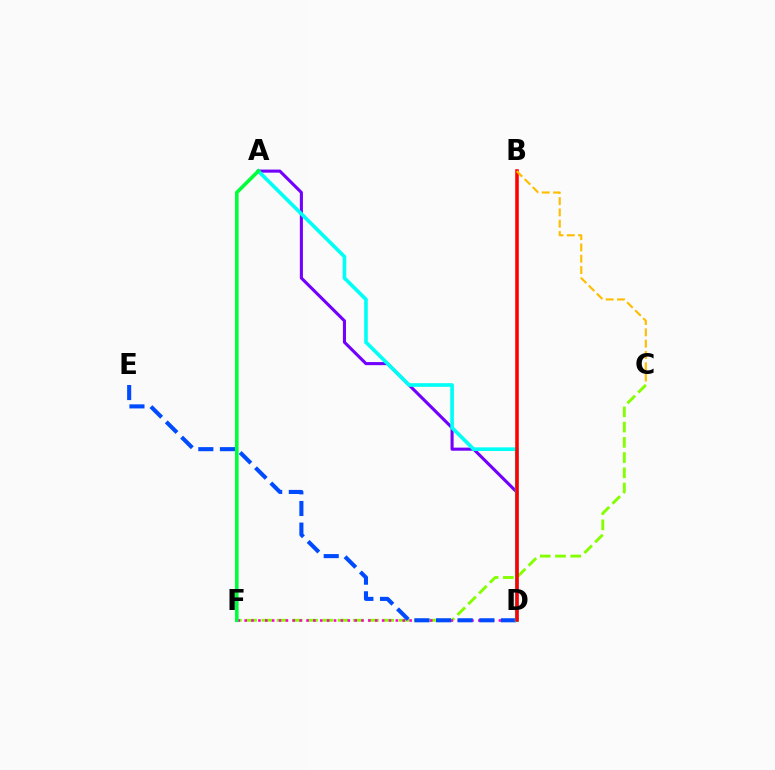{('C', 'F'): [{'color': '#84ff00', 'line_style': 'dashed', 'thickness': 2.07}], ('D', 'F'): [{'color': '#ff00cf', 'line_style': 'dotted', 'thickness': 1.87}], ('A', 'D'): [{'color': '#7200ff', 'line_style': 'solid', 'thickness': 2.22}, {'color': '#00fff6', 'line_style': 'solid', 'thickness': 2.62}], ('D', 'E'): [{'color': '#004bff', 'line_style': 'dashed', 'thickness': 2.94}], ('B', 'D'): [{'color': '#ff0000', 'line_style': 'solid', 'thickness': 2.56}], ('B', 'C'): [{'color': '#ffbd00', 'line_style': 'dashed', 'thickness': 1.54}], ('A', 'F'): [{'color': '#00ff39', 'line_style': 'solid', 'thickness': 2.58}]}